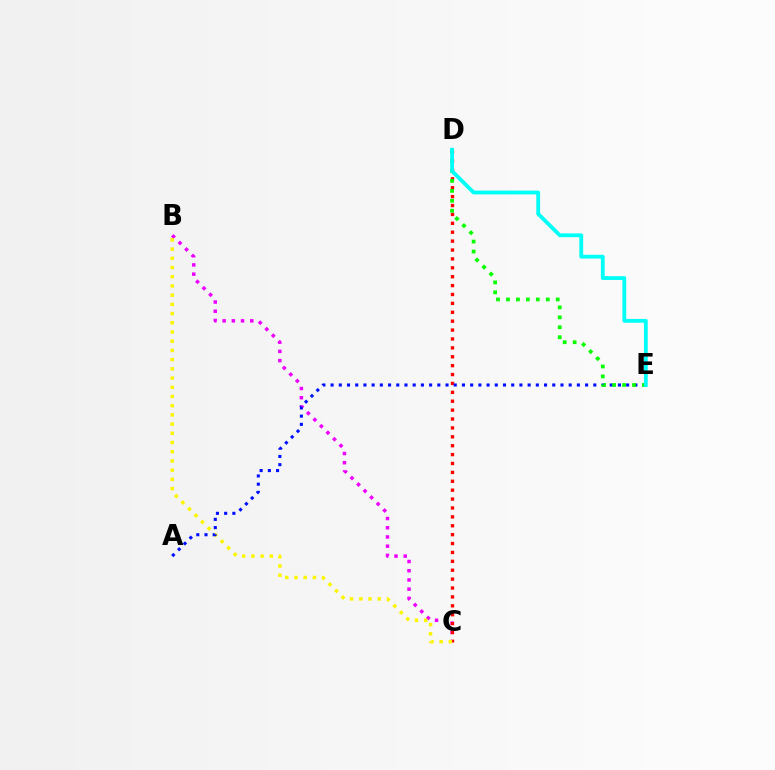{('B', 'C'): [{'color': '#ee00ff', 'line_style': 'dotted', 'thickness': 2.5}, {'color': '#fcf500', 'line_style': 'dotted', 'thickness': 2.5}], ('C', 'D'): [{'color': '#ff0000', 'line_style': 'dotted', 'thickness': 2.42}], ('A', 'E'): [{'color': '#0010ff', 'line_style': 'dotted', 'thickness': 2.23}], ('D', 'E'): [{'color': '#08ff00', 'line_style': 'dotted', 'thickness': 2.7}, {'color': '#00fff6', 'line_style': 'solid', 'thickness': 2.74}]}